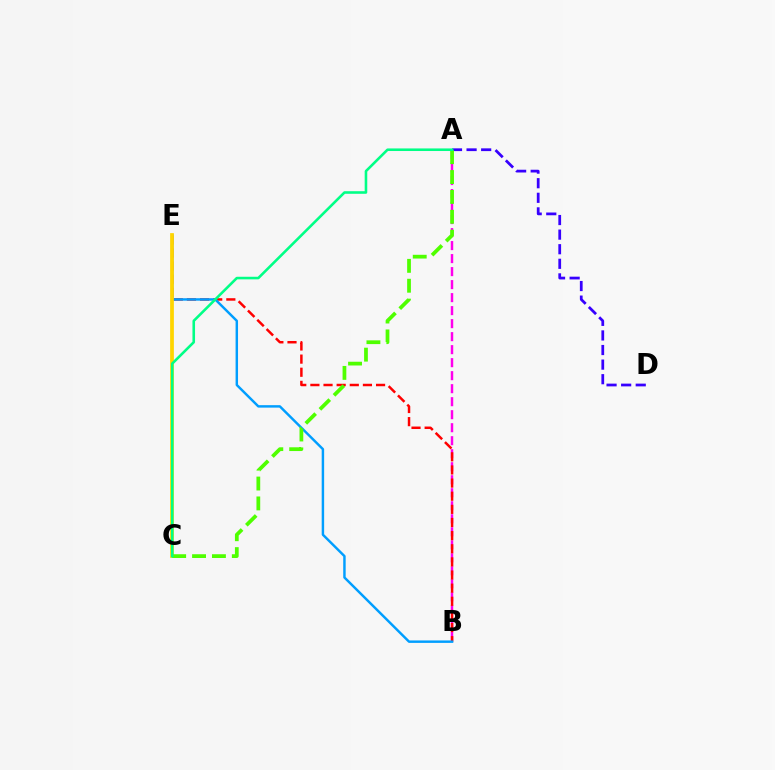{('A', 'B'): [{'color': '#ff00ed', 'line_style': 'dashed', 'thickness': 1.77}], ('B', 'E'): [{'color': '#ff0000', 'line_style': 'dashed', 'thickness': 1.78}, {'color': '#009eff', 'line_style': 'solid', 'thickness': 1.76}], ('A', 'D'): [{'color': '#3700ff', 'line_style': 'dashed', 'thickness': 1.98}], ('C', 'E'): [{'color': '#ffd500', 'line_style': 'solid', 'thickness': 2.7}], ('A', 'C'): [{'color': '#4fff00', 'line_style': 'dashed', 'thickness': 2.7}, {'color': '#00ff86', 'line_style': 'solid', 'thickness': 1.86}]}